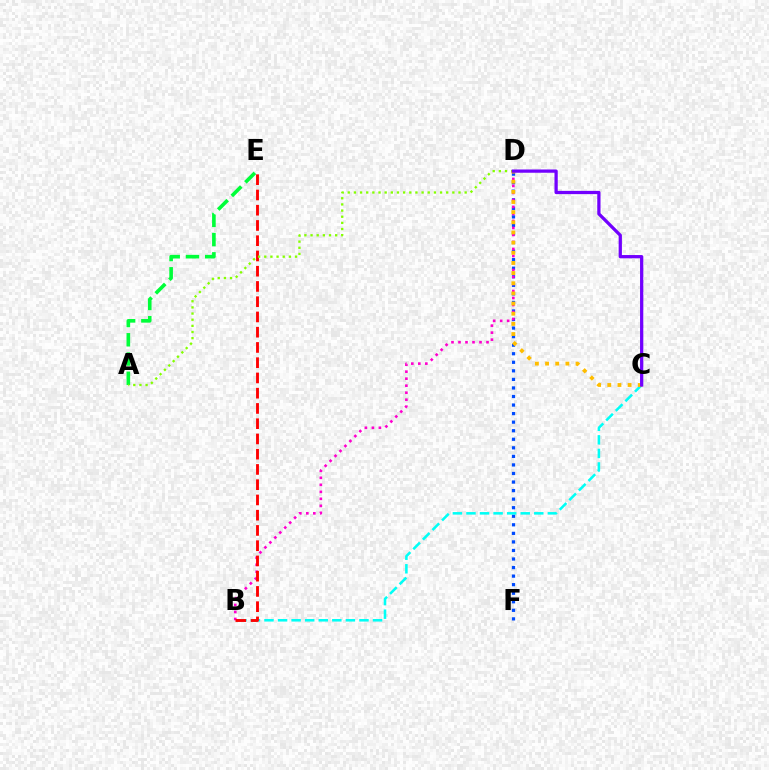{('D', 'F'): [{'color': '#004bff', 'line_style': 'dotted', 'thickness': 2.32}], ('B', 'D'): [{'color': '#ff00cf', 'line_style': 'dotted', 'thickness': 1.9}], ('A', 'E'): [{'color': '#00ff39', 'line_style': 'dashed', 'thickness': 2.61}], ('B', 'C'): [{'color': '#00fff6', 'line_style': 'dashed', 'thickness': 1.84}], ('B', 'E'): [{'color': '#ff0000', 'line_style': 'dashed', 'thickness': 2.07}], ('A', 'D'): [{'color': '#84ff00', 'line_style': 'dotted', 'thickness': 1.67}], ('C', 'D'): [{'color': '#ffbd00', 'line_style': 'dotted', 'thickness': 2.76}, {'color': '#7200ff', 'line_style': 'solid', 'thickness': 2.35}]}